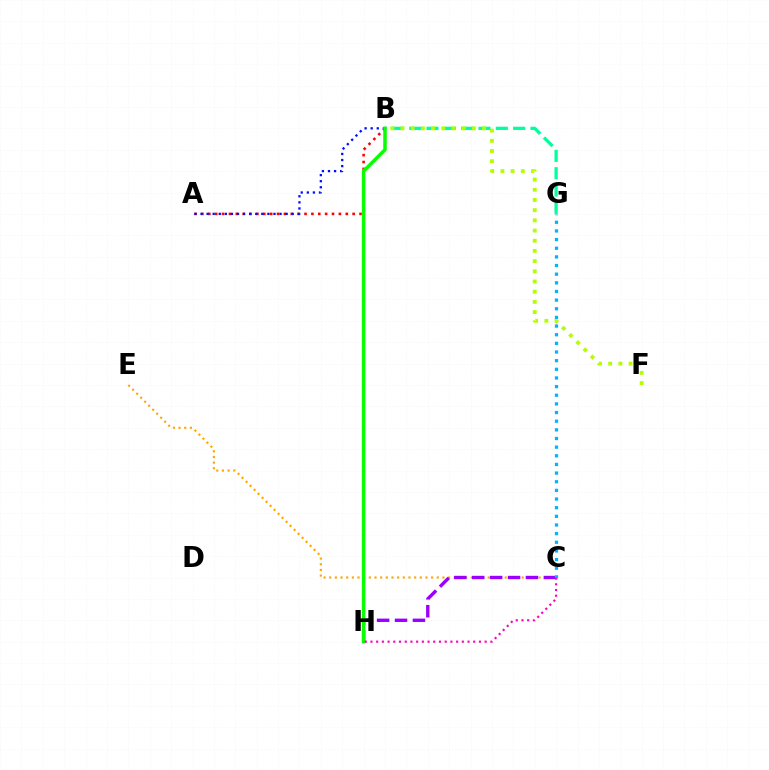{('C', 'E'): [{'color': '#ffa500', 'line_style': 'dotted', 'thickness': 1.54}], ('C', 'H'): [{'color': '#9b00ff', 'line_style': 'dashed', 'thickness': 2.43}, {'color': '#ff00bd', 'line_style': 'dotted', 'thickness': 1.55}], ('A', 'B'): [{'color': '#ff0000', 'line_style': 'dotted', 'thickness': 1.87}, {'color': '#0010ff', 'line_style': 'dotted', 'thickness': 1.65}], ('B', 'G'): [{'color': '#00ff9d', 'line_style': 'dashed', 'thickness': 2.35}], ('C', 'G'): [{'color': '#00b5ff', 'line_style': 'dotted', 'thickness': 2.35}], ('B', 'F'): [{'color': '#b3ff00', 'line_style': 'dotted', 'thickness': 2.77}], ('B', 'H'): [{'color': '#08ff00', 'line_style': 'solid', 'thickness': 2.53}]}